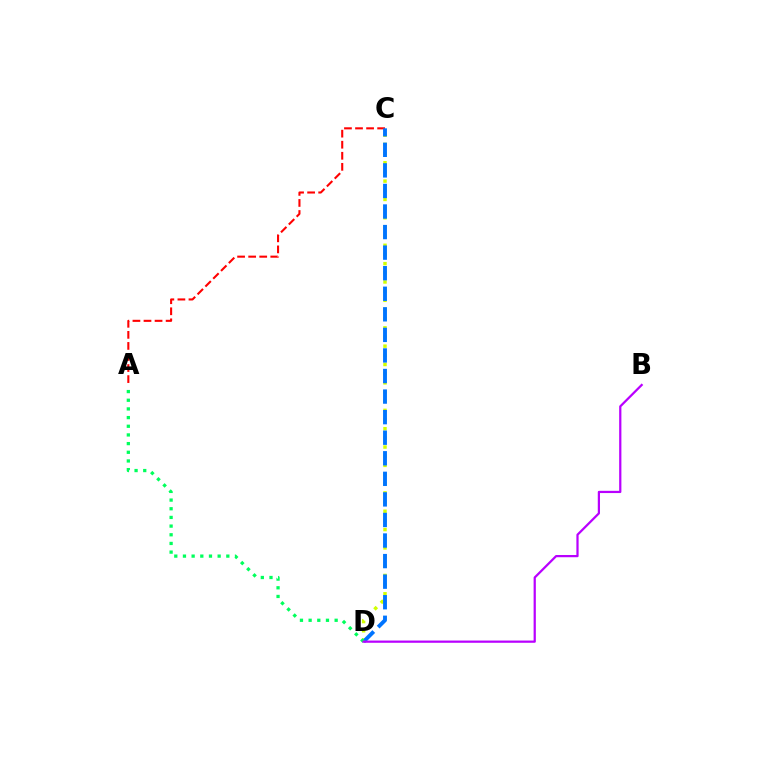{('A', 'C'): [{'color': '#ff0000', 'line_style': 'dashed', 'thickness': 1.5}], ('C', 'D'): [{'color': '#d1ff00', 'line_style': 'dotted', 'thickness': 2.49}, {'color': '#0074ff', 'line_style': 'dashed', 'thickness': 2.79}], ('A', 'D'): [{'color': '#00ff5c', 'line_style': 'dotted', 'thickness': 2.36}], ('B', 'D'): [{'color': '#b900ff', 'line_style': 'solid', 'thickness': 1.61}]}